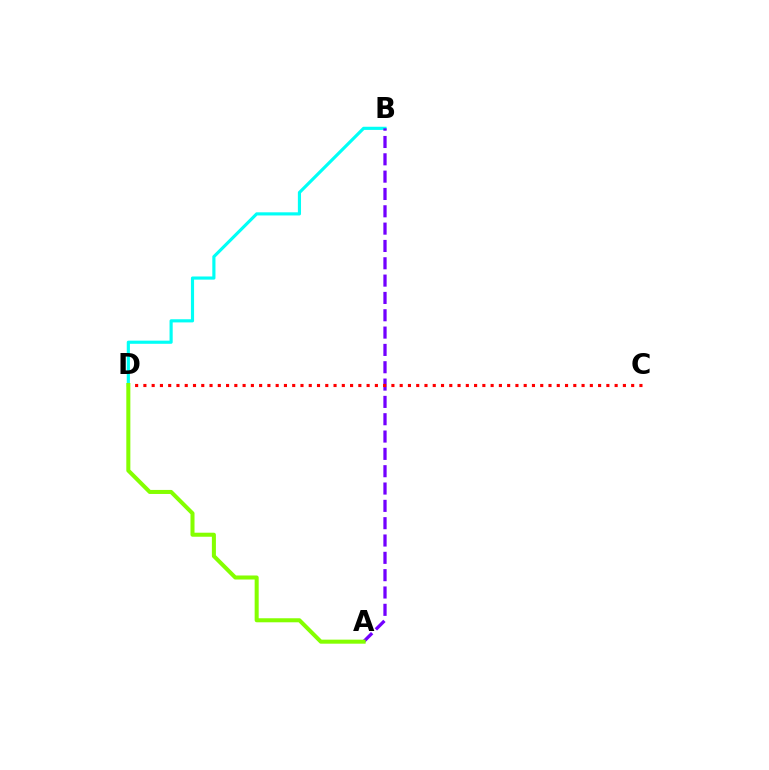{('B', 'D'): [{'color': '#00fff6', 'line_style': 'solid', 'thickness': 2.27}], ('A', 'B'): [{'color': '#7200ff', 'line_style': 'dashed', 'thickness': 2.35}], ('C', 'D'): [{'color': '#ff0000', 'line_style': 'dotted', 'thickness': 2.25}], ('A', 'D'): [{'color': '#84ff00', 'line_style': 'solid', 'thickness': 2.9}]}